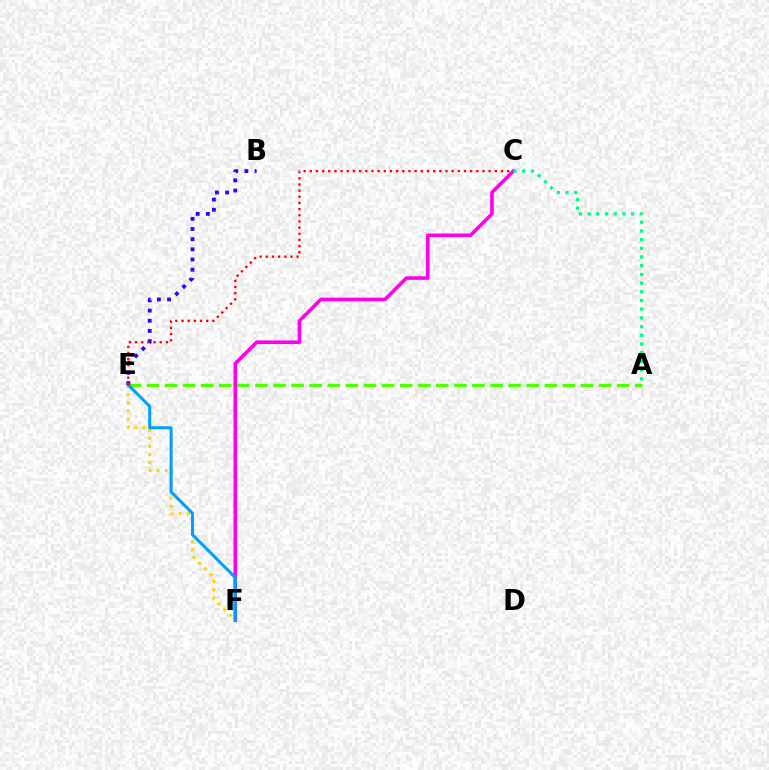{('A', 'E'): [{'color': '#4fff00', 'line_style': 'dashed', 'thickness': 2.46}], ('E', 'F'): [{'color': '#ffd500', 'line_style': 'dotted', 'thickness': 2.21}, {'color': '#009eff', 'line_style': 'solid', 'thickness': 2.18}], ('C', 'F'): [{'color': '#ff00ed', 'line_style': 'solid', 'thickness': 2.59}], ('B', 'E'): [{'color': '#3700ff', 'line_style': 'dotted', 'thickness': 2.76}], ('A', 'C'): [{'color': '#00ff86', 'line_style': 'dotted', 'thickness': 2.36}], ('C', 'E'): [{'color': '#ff0000', 'line_style': 'dotted', 'thickness': 1.68}]}